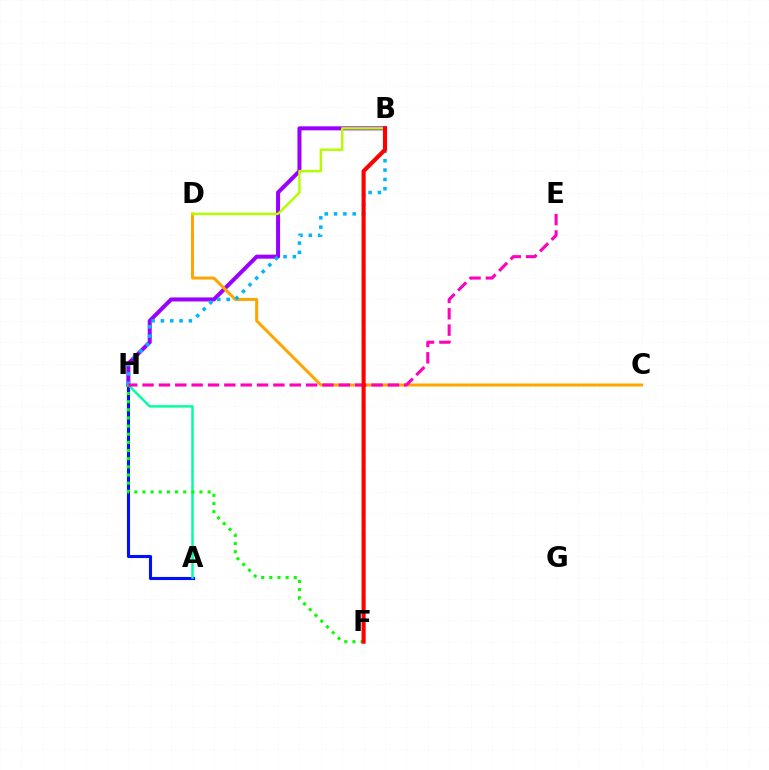{('A', 'H'): [{'color': '#0010ff', 'line_style': 'solid', 'thickness': 2.24}, {'color': '#00ff9d', 'line_style': 'solid', 'thickness': 1.77}], ('B', 'H'): [{'color': '#9b00ff', 'line_style': 'solid', 'thickness': 2.89}, {'color': '#00b5ff', 'line_style': 'dotted', 'thickness': 2.53}], ('C', 'D'): [{'color': '#ffa500', 'line_style': 'solid', 'thickness': 2.17}], ('F', 'H'): [{'color': '#08ff00', 'line_style': 'dotted', 'thickness': 2.21}], ('B', 'D'): [{'color': '#b3ff00', 'line_style': 'solid', 'thickness': 1.78}], ('E', 'H'): [{'color': '#ff00bd', 'line_style': 'dashed', 'thickness': 2.22}], ('B', 'F'): [{'color': '#ff0000', 'line_style': 'solid', 'thickness': 2.95}]}